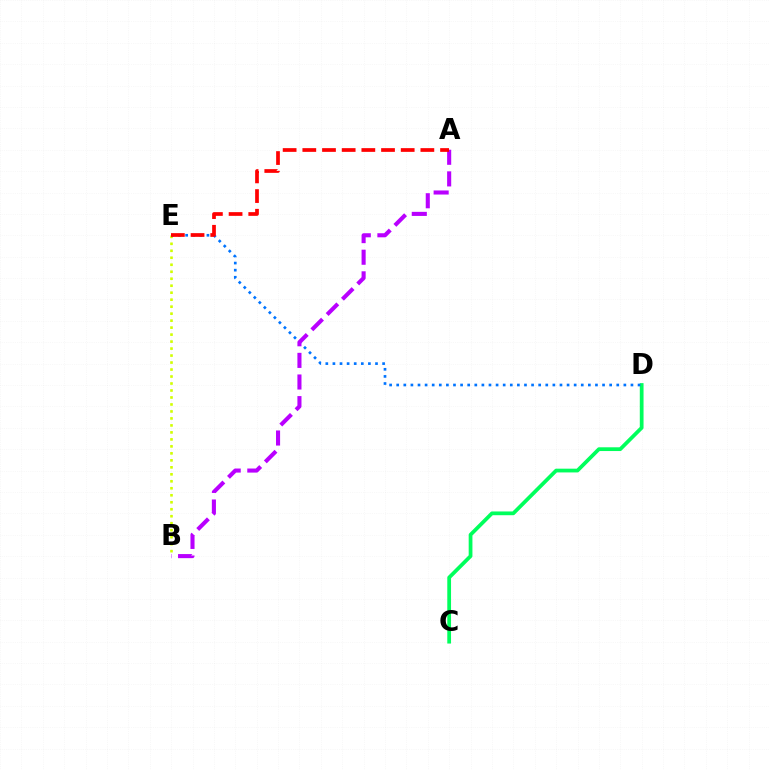{('B', 'E'): [{'color': '#d1ff00', 'line_style': 'dotted', 'thickness': 1.9}], ('C', 'D'): [{'color': '#00ff5c', 'line_style': 'solid', 'thickness': 2.7}], ('D', 'E'): [{'color': '#0074ff', 'line_style': 'dotted', 'thickness': 1.93}], ('A', 'B'): [{'color': '#b900ff', 'line_style': 'dashed', 'thickness': 2.94}], ('A', 'E'): [{'color': '#ff0000', 'line_style': 'dashed', 'thickness': 2.67}]}